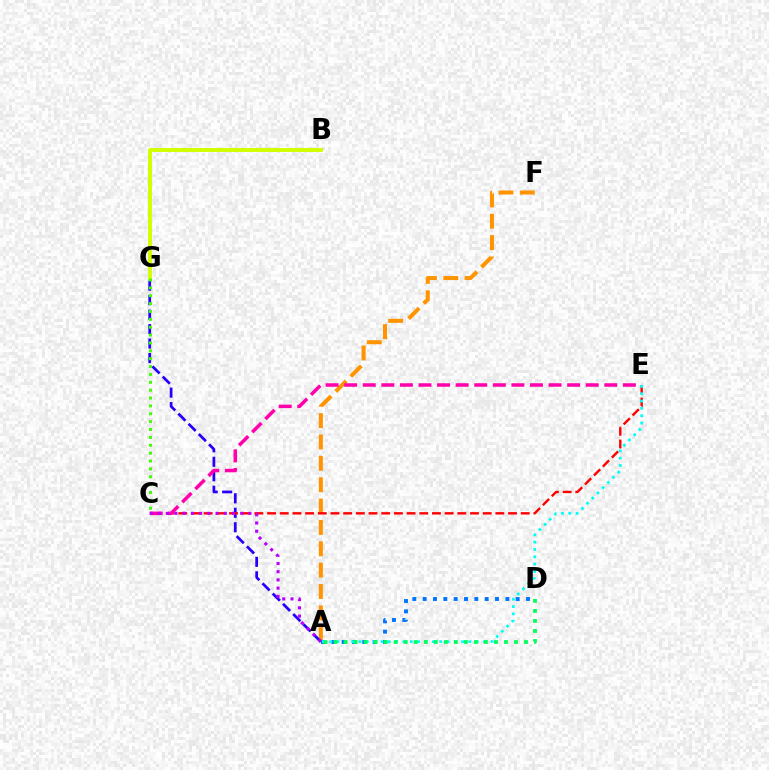{('B', 'G'): [{'color': '#d1ff00', 'line_style': 'solid', 'thickness': 2.81}], ('A', 'F'): [{'color': '#ff9400', 'line_style': 'dashed', 'thickness': 2.9}], ('A', 'G'): [{'color': '#2500ff', 'line_style': 'dashed', 'thickness': 1.97}], ('C', 'E'): [{'color': '#ff0000', 'line_style': 'dashed', 'thickness': 1.72}, {'color': '#ff00ac', 'line_style': 'dashed', 'thickness': 2.52}], ('A', 'D'): [{'color': '#0074ff', 'line_style': 'dotted', 'thickness': 2.81}, {'color': '#00ff5c', 'line_style': 'dotted', 'thickness': 2.72}], ('A', 'E'): [{'color': '#00fff6', 'line_style': 'dotted', 'thickness': 1.99}], ('C', 'G'): [{'color': '#3dff00', 'line_style': 'dotted', 'thickness': 2.14}], ('A', 'C'): [{'color': '#b900ff', 'line_style': 'dotted', 'thickness': 2.23}]}